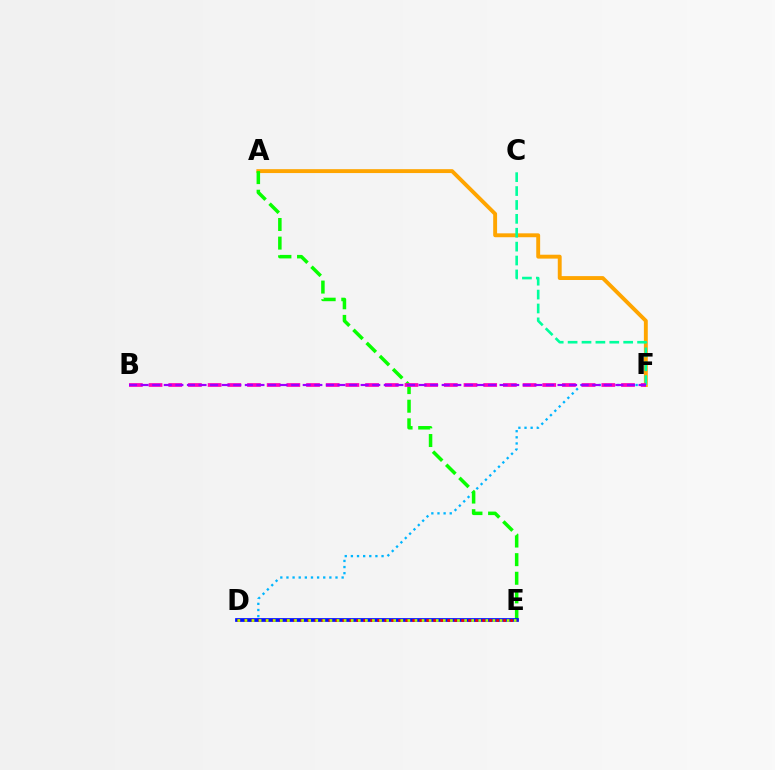{('D', 'F'): [{'color': '#00b5ff', 'line_style': 'dotted', 'thickness': 1.67}], ('A', 'F'): [{'color': '#ffa500', 'line_style': 'solid', 'thickness': 2.8}], ('A', 'E'): [{'color': '#08ff00', 'line_style': 'dashed', 'thickness': 2.53}], ('C', 'F'): [{'color': '#00ff9d', 'line_style': 'dashed', 'thickness': 1.89}], ('B', 'F'): [{'color': '#ff00bd', 'line_style': 'dashed', 'thickness': 2.67}, {'color': '#9b00ff', 'line_style': 'dashed', 'thickness': 1.57}], ('D', 'E'): [{'color': '#0010ff', 'line_style': 'solid', 'thickness': 2.69}, {'color': '#ff0000', 'line_style': 'dotted', 'thickness': 1.9}, {'color': '#b3ff00', 'line_style': 'dotted', 'thickness': 1.93}]}